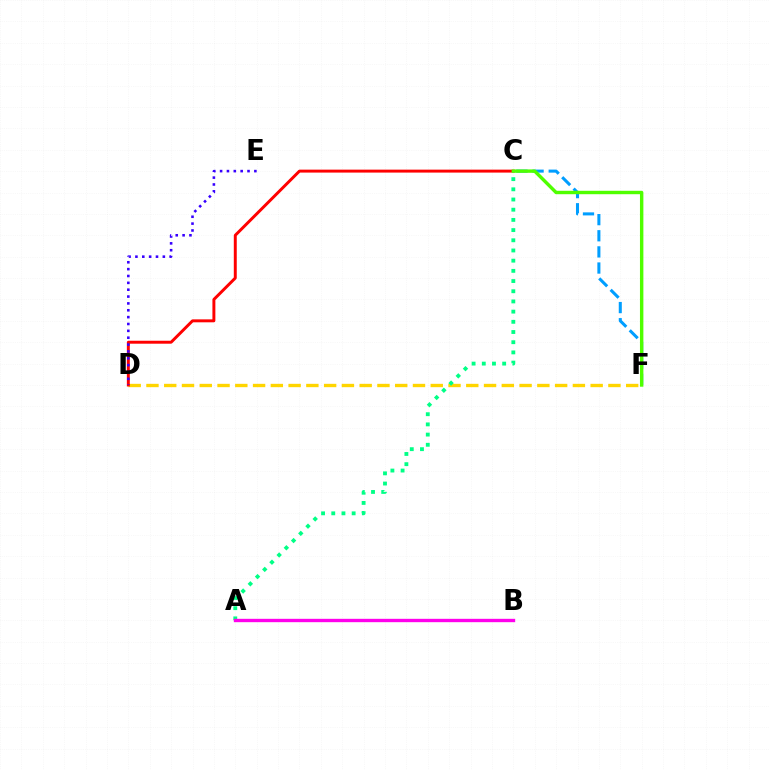{('D', 'F'): [{'color': '#ffd500', 'line_style': 'dashed', 'thickness': 2.41}], ('C', 'D'): [{'color': '#ff0000', 'line_style': 'solid', 'thickness': 2.12}], ('C', 'F'): [{'color': '#009eff', 'line_style': 'dashed', 'thickness': 2.19}, {'color': '#4fff00', 'line_style': 'solid', 'thickness': 2.46}], ('A', 'C'): [{'color': '#00ff86', 'line_style': 'dotted', 'thickness': 2.77}], ('A', 'B'): [{'color': '#ff00ed', 'line_style': 'solid', 'thickness': 2.42}], ('D', 'E'): [{'color': '#3700ff', 'line_style': 'dotted', 'thickness': 1.86}]}